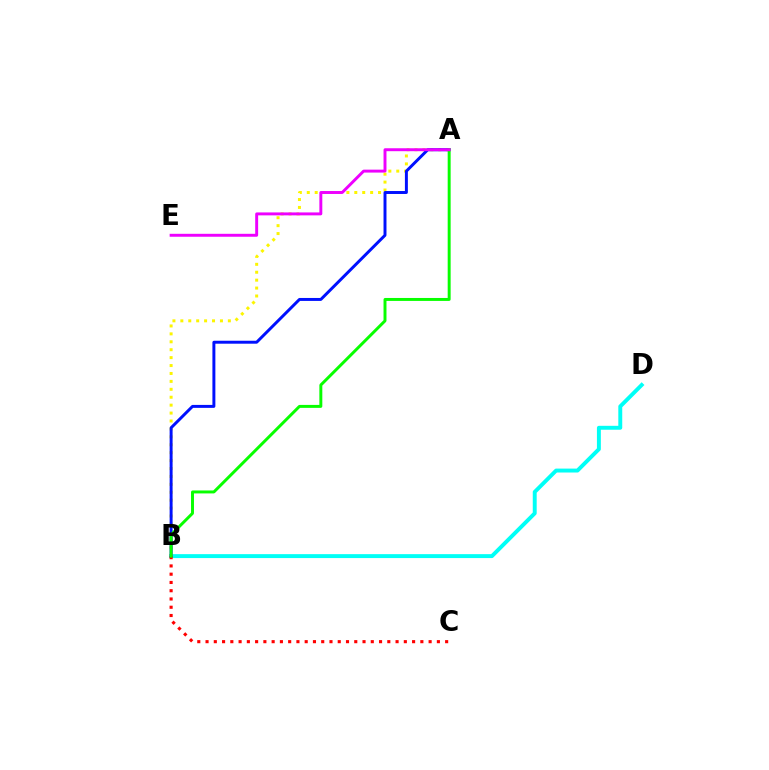{('B', 'D'): [{'color': '#00fff6', 'line_style': 'solid', 'thickness': 2.82}], ('A', 'B'): [{'color': '#fcf500', 'line_style': 'dotted', 'thickness': 2.15}, {'color': '#0010ff', 'line_style': 'solid', 'thickness': 2.13}, {'color': '#08ff00', 'line_style': 'solid', 'thickness': 2.13}], ('B', 'C'): [{'color': '#ff0000', 'line_style': 'dotted', 'thickness': 2.24}], ('A', 'E'): [{'color': '#ee00ff', 'line_style': 'solid', 'thickness': 2.11}]}